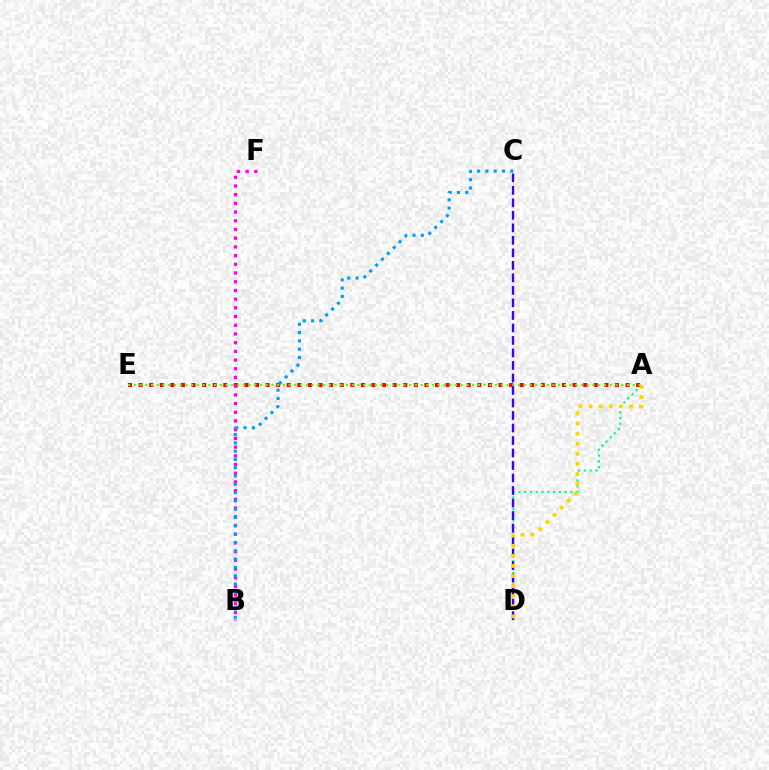{('A', 'E'): [{'color': '#ff0000', 'line_style': 'dotted', 'thickness': 2.88}, {'color': '#4fff00', 'line_style': 'dotted', 'thickness': 1.56}], ('A', 'D'): [{'color': '#00ff86', 'line_style': 'dotted', 'thickness': 1.57}, {'color': '#ffd500', 'line_style': 'dotted', 'thickness': 2.74}], ('B', 'F'): [{'color': '#ff00ed', 'line_style': 'dotted', 'thickness': 2.37}], ('C', 'D'): [{'color': '#3700ff', 'line_style': 'dashed', 'thickness': 1.7}], ('B', 'C'): [{'color': '#009eff', 'line_style': 'dotted', 'thickness': 2.26}]}